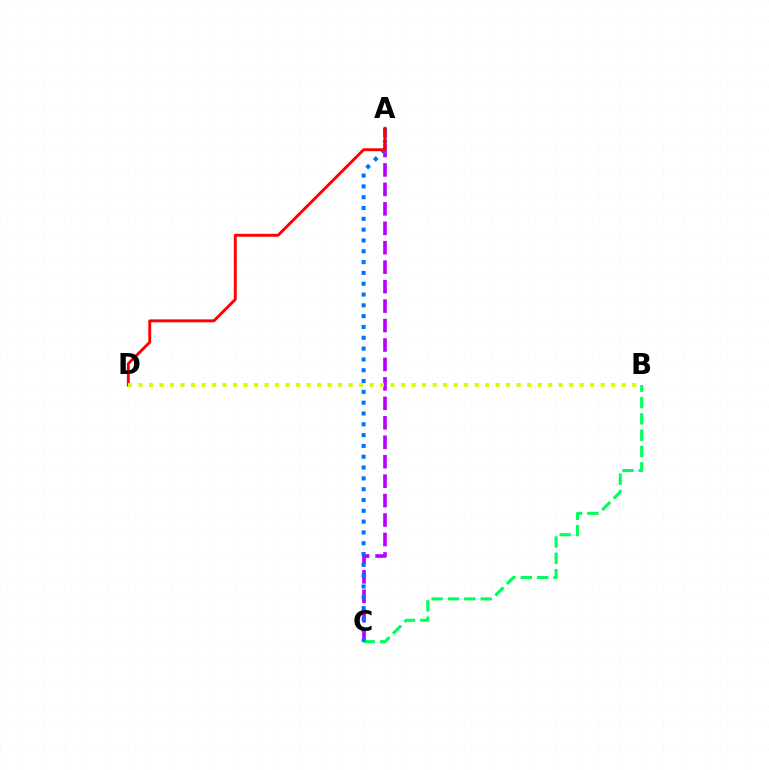{('A', 'C'): [{'color': '#b900ff', 'line_style': 'dashed', 'thickness': 2.64}, {'color': '#0074ff', 'line_style': 'dotted', 'thickness': 2.94}], ('B', 'C'): [{'color': '#00ff5c', 'line_style': 'dashed', 'thickness': 2.22}], ('A', 'D'): [{'color': '#ff0000', 'line_style': 'solid', 'thickness': 2.09}], ('B', 'D'): [{'color': '#d1ff00', 'line_style': 'dotted', 'thickness': 2.85}]}